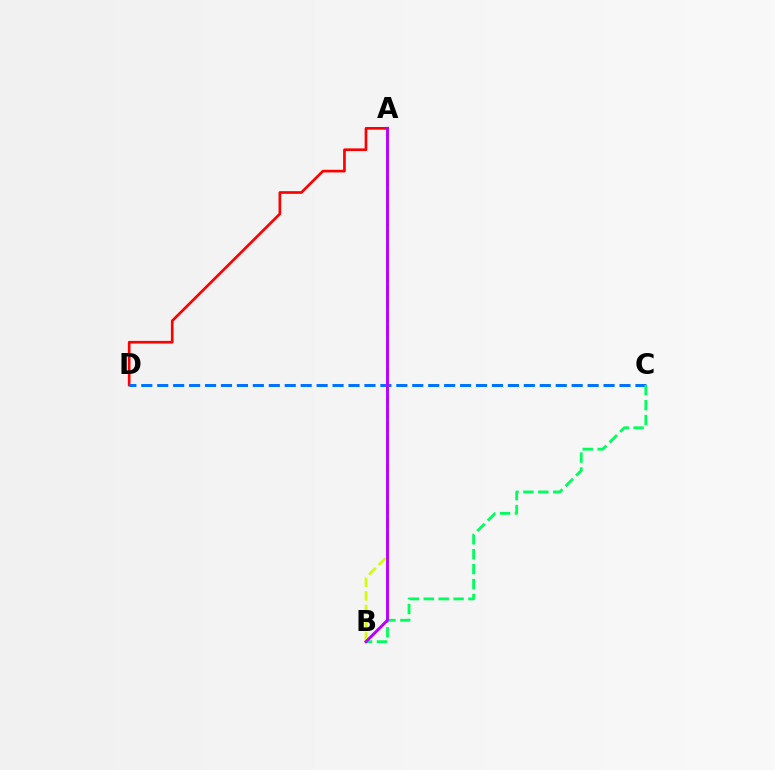{('A', 'D'): [{'color': '#ff0000', 'line_style': 'solid', 'thickness': 1.92}], ('C', 'D'): [{'color': '#0074ff', 'line_style': 'dashed', 'thickness': 2.17}], ('B', 'C'): [{'color': '#00ff5c', 'line_style': 'dashed', 'thickness': 2.03}], ('A', 'B'): [{'color': '#d1ff00', 'line_style': 'dashed', 'thickness': 1.86}, {'color': '#b900ff', 'line_style': 'solid', 'thickness': 2.11}]}